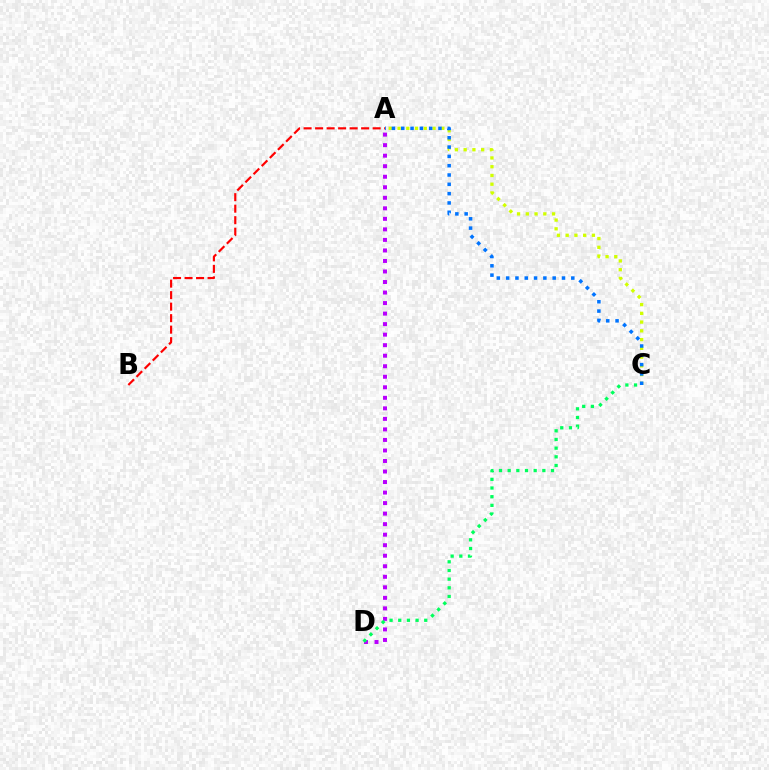{('A', 'C'): [{'color': '#d1ff00', 'line_style': 'dotted', 'thickness': 2.38}, {'color': '#0074ff', 'line_style': 'dotted', 'thickness': 2.53}], ('A', 'D'): [{'color': '#b900ff', 'line_style': 'dotted', 'thickness': 2.86}], ('A', 'B'): [{'color': '#ff0000', 'line_style': 'dashed', 'thickness': 1.56}], ('C', 'D'): [{'color': '#00ff5c', 'line_style': 'dotted', 'thickness': 2.36}]}